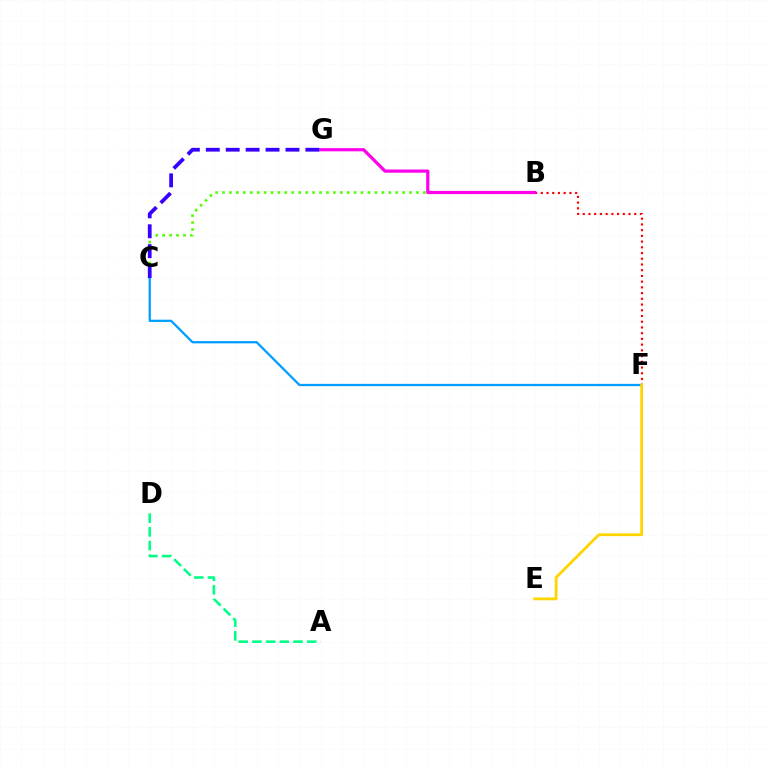{('B', 'F'): [{'color': '#ff0000', 'line_style': 'dotted', 'thickness': 1.55}], ('B', 'C'): [{'color': '#4fff00', 'line_style': 'dotted', 'thickness': 1.88}], ('C', 'F'): [{'color': '#009eff', 'line_style': 'solid', 'thickness': 1.64}], ('B', 'G'): [{'color': '#ff00ed', 'line_style': 'solid', 'thickness': 2.3}], ('E', 'F'): [{'color': '#ffd500', 'line_style': 'solid', 'thickness': 2.01}], ('C', 'G'): [{'color': '#3700ff', 'line_style': 'dashed', 'thickness': 2.71}], ('A', 'D'): [{'color': '#00ff86', 'line_style': 'dashed', 'thickness': 1.86}]}